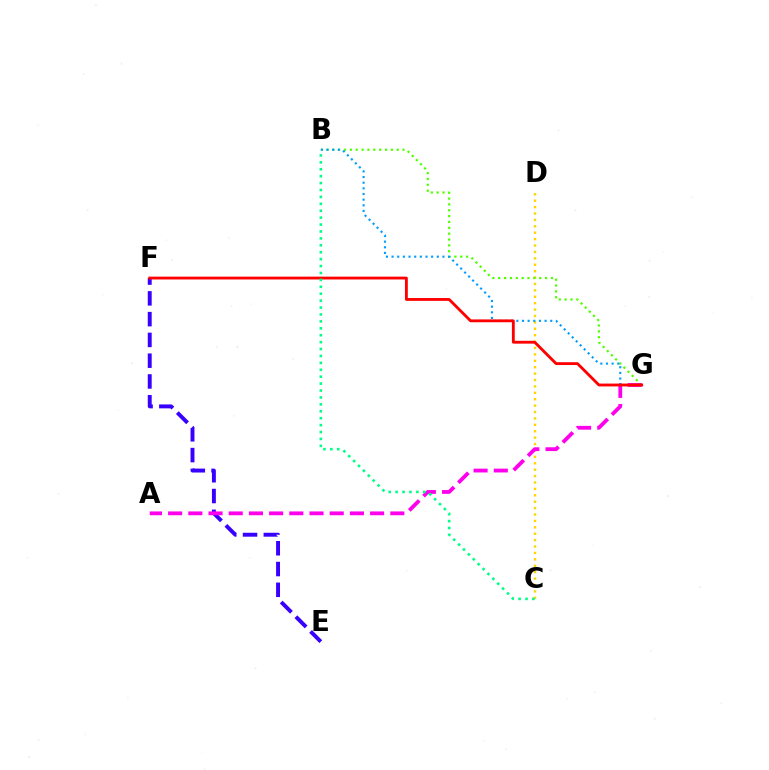{('E', 'F'): [{'color': '#3700ff', 'line_style': 'dashed', 'thickness': 2.82}], ('C', 'D'): [{'color': '#ffd500', 'line_style': 'dotted', 'thickness': 1.74}], ('B', 'G'): [{'color': '#4fff00', 'line_style': 'dotted', 'thickness': 1.59}, {'color': '#009eff', 'line_style': 'dotted', 'thickness': 1.54}], ('A', 'G'): [{'color': '#ff00ed', 'line_style': 'dashed', 'thickness': 2.74}], ('F', 'G'): [{'color': '#ff0000', 'line_style': 'solid', 'thickness': 2.04}], ('B', 'C'): [{'color': '#00ff86', 'line_style': 'dotted', 'thickness': 1.88}]}